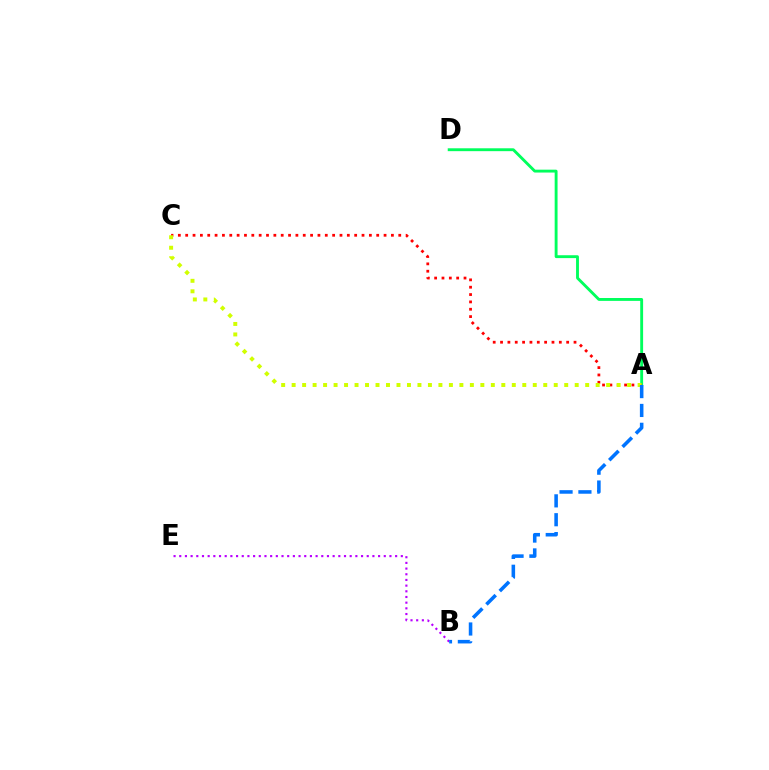{('A', 'D'): [{'color': '#00ff5c', 'line_style': 'solid', 'thickness': 2.07}], ('A', 'C'): [{'color': '#ff0000', 'line_style': 'dotted', 'thickness': 2.0}, {'color': '#d1ff00', 'line_style': 'dotted', 'thickness': 2.85}], ('B', 'E'): [{'color': '#b900ff', 'line_style': 'dotted', 'thickness': 1.54}], ('A', 'B'): [{'color': '#0074ff', 'line_style': 'dashed', 'thickness': 2.56}]}